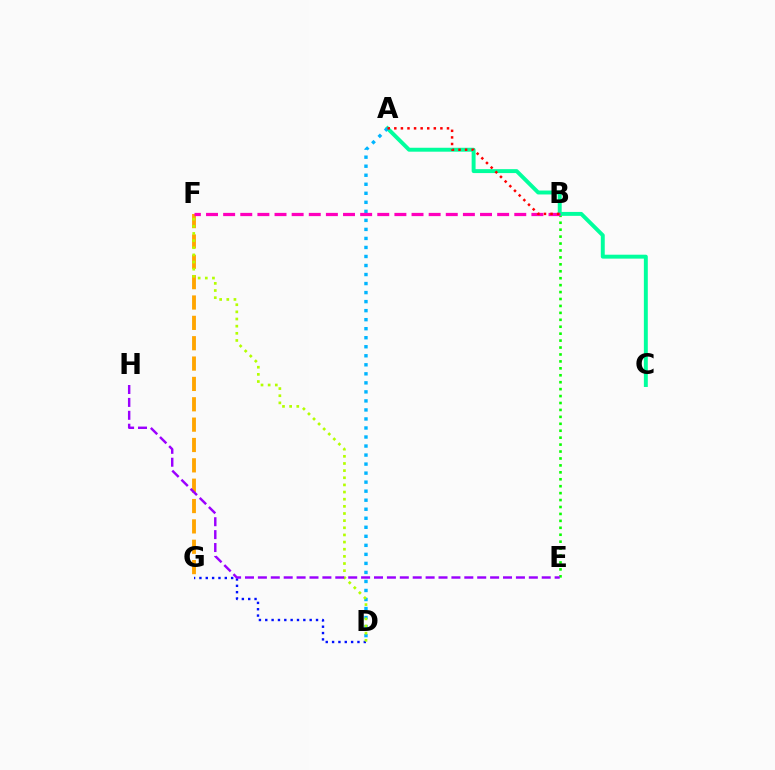{('B', 'E'): [{'color': '#08ff00', 'line_style': 'dotted', 'thickness': 1.88}], ('D', 'G'): [{'color': '#0010ff', 'line_style': 'dotted', 'thickness': 1.72}], ('A', 'C'): [{'color': '#00ff9d', 'line_style': 'solid', 'thickness': 2.83}], ('A', 'D'): [{'color': '#00b5ff', 'line_style': 'dotted', 'thickness': 2.45}], ('F', 'G'): [{'color': '#ffa500', 'line_style': 'dashed', 'thickness': 2.76}], ('D', 'F'): [{'color': '#b3ff00', 'line_style': 'dotted', 'thickness': 1.94}], ('E', 'H'): [{'color': '#9b00ff', 'line_style': 'dashed', 'thickness': 1.75}], ('B', 'F'): [{'color': '#ff00bd', 'line_style': 'dashed', 'thickness': 2.33}], ('A', 'B'): [{'color': '#ff0000', 'line_style': 'dotted', 'thickness': 1.79}]}